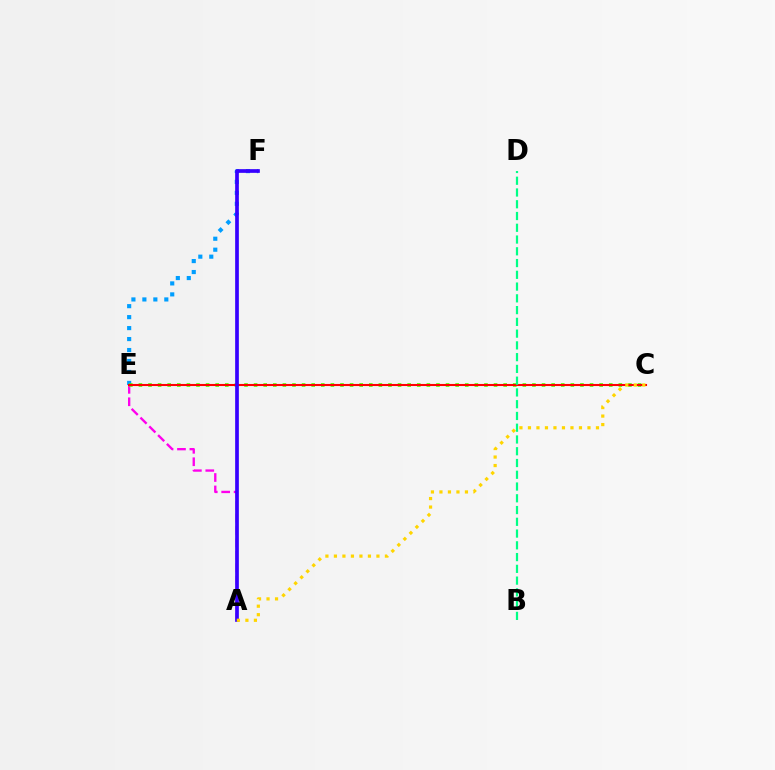{('A', 'E'): [{'color': '#ff00ed', 'line_style': 'dashed', 'thickness': 1.69}], ('E', 'F'): [{'color': '#009eff', 'line_style': 'dotted', 'thickness': 2.98}], ('C', 'E'): [{'color': '#4fff00', 'line_style': 'dotted', 'thickness': 2.61}, {'color': '#ff0000', 'line_style': 'solid', 'thickness': 1.5}], ('A', 'F'): [{'color': '#3700ff', 'line_style': 'solid', 'thickness': 2.66}], ('B', 'D'): [{'color': '#00ff86', 'line_style': 'dashed', 'thickness': 1.6}], ('A', 'C'): [{'color': '#ffd500', 'line_style': 'dotted', 'thickness': 2.31}]}